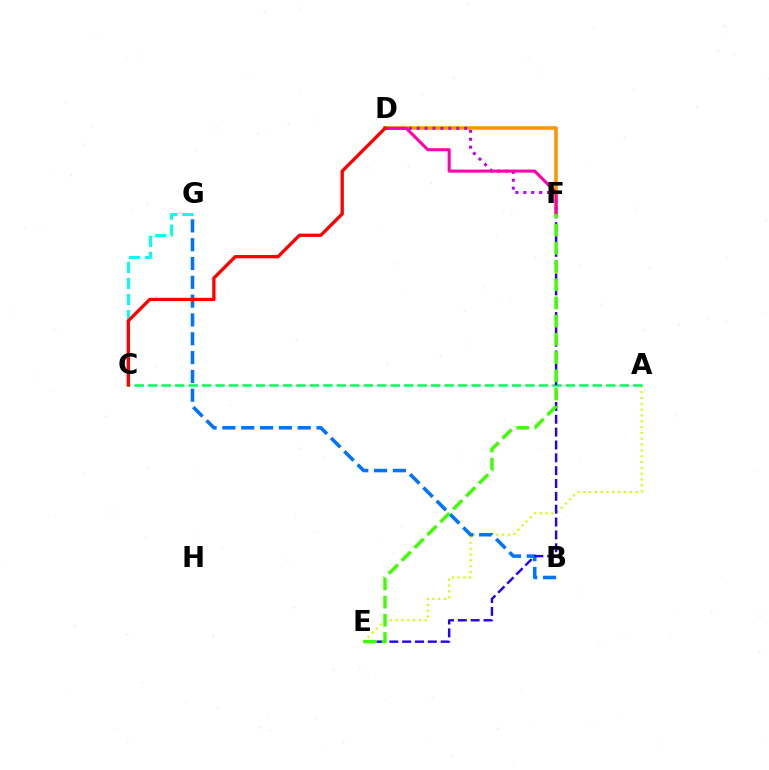{('A', 'E'): [{'color': '#d1ff00', 'line_style': 'dotted', 'thickness': 1.58}], ('B', 'G'): [{'color': '#0074ff', 'line_style': 'dashed', 'thickness': 2.56}], ('D', 'F'): [{'color': '#ff9400', 'line_style': 'solid', 'thickness': 2.55}, {'color': '#b900ff', 'line_style': 'dotted', 'thickness': 2.15}, {'color': '#ff00ac', 'line_style': 'solid', 'thickness': 2.19}], ('C', 'G'): [{'color': '#00fff6', 'line_style': 'dashed', 'thickness': 2.18}], ('A', 'C'): [{'color': '#00ff5c', 'line_style': 'dashed', 'thickness': 1.83}], ('E', 'F'): [{'color': '#2500ff', 'line_style': 'dashed', 'thickness': 1.74}, {'color': '#3dff00', 'line_style': 'dashed', 'thickness': 2.47}], ('C', 'D'): [{'color': '#ff0000', 'line_style': 'solid', 'thickness': 2.37}]}